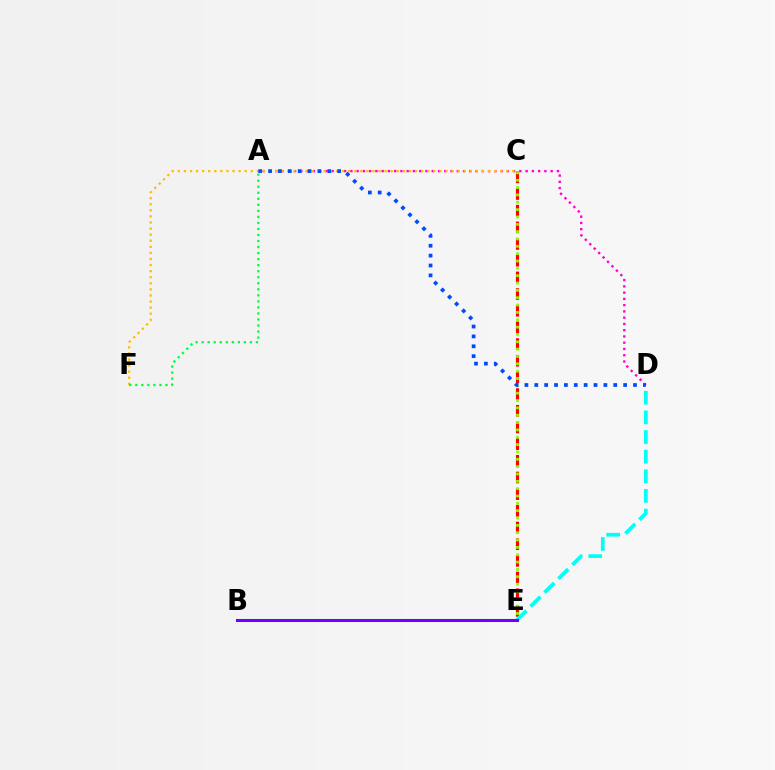{('C', 'E'): [{'color': '#ff0000', 'line_style': 'dashed', 'thickness': 2.27}, {'color': '#84ff00', 'line_style': 'dotted', 'thickness': 2.0}], ('A', 'D'): [{'color': '#ff00cf', 'line_style': 'dotted', 'thickness': 1.7}, {'color': '#004bff', 'line_style': 'dotted', 'thickness': 2.68}], ('C', 'F'): [{'color': '#ffbd00', 'line_style': 'dotted', 'thickness': 1.65}], ('D', 'E'): [{'color': '#00fff6', 'line_style': 'dashed', 'thickness': 2.67}], ('A', 'F'): [{'color': '#00ff39', 'line_style': 'dotted', 'thickness': 1.64}], ('B', 'E'): [{'color': '#7200ff', 'line_style': 'solid', 'thickness': 2.2}]}